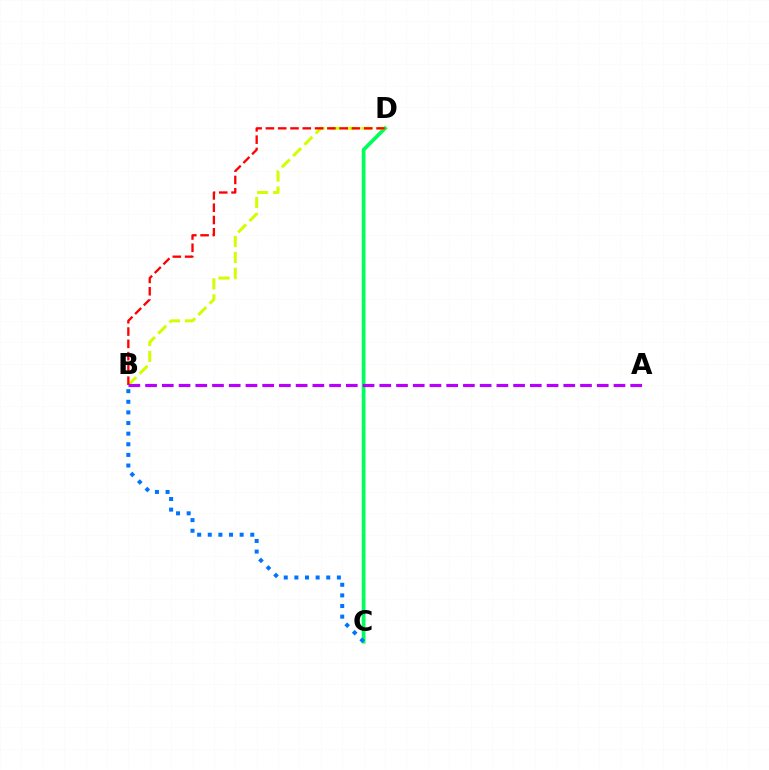{('C', 'D'): [{'color': '#00ff5c', 'line_style': 'solid', 'thickness': 2.69}], ('B', 'D'): [{'color': '#d1ff00', 'line_style': 'dashed', 'thickness': 2.17}, {'color': '#ff0000', 'line_style': 'dashed', 'thickness': 1.67}], ('B', 'C'): [{'color': '#0074ff', 'line_style': 'dotted', 'thickness': 2.89}], ('A', 'B'): [{'color': '#b900ff', 'line_style': 'dashed', 'thickness': 2.27}]}